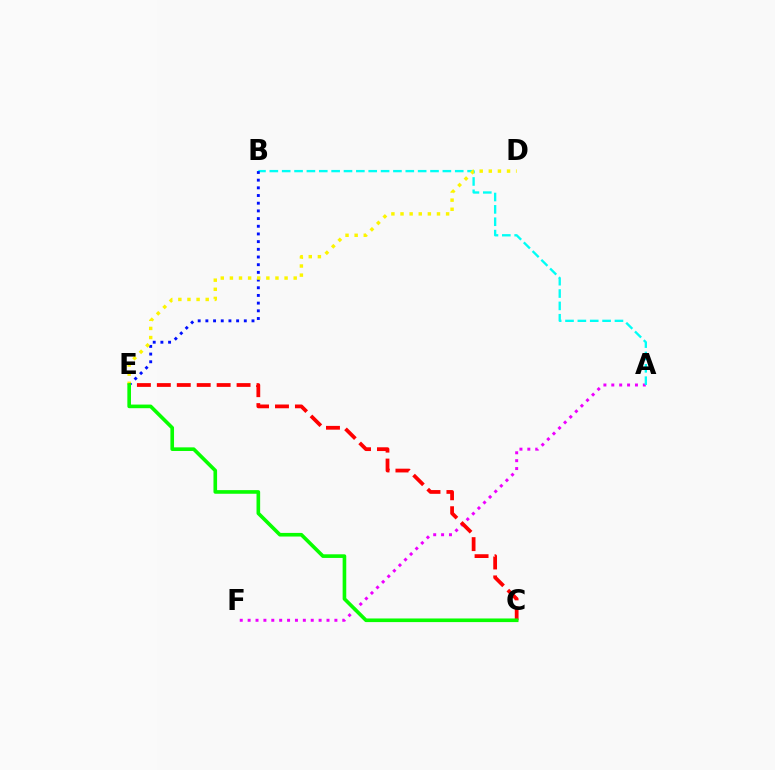{('A', 'F'): [{'color': '#ee00ff', 'line_style': 'dotted', 'thickness': 2.14}], ('A', 'B'): [{'color': '#00fff6', 'line_style': 'dashed', 'thickness': 1.68}], ('B', 'E'): [{'color': '#0010ff', 'line_style': 'dotted', 'thickness': 2.09}], ('D', 'E'): [{'color': '#fcf500', 'line_style': 'dotted', 'thickness': 2.48}], ('C', 'E'): [{'color': '#ff0000', 'line_style': 'dashed', 'thickness': 2.71}, {'color': '#08ff00', 'line_style': 'solid', 'thickness': 2.61}]}